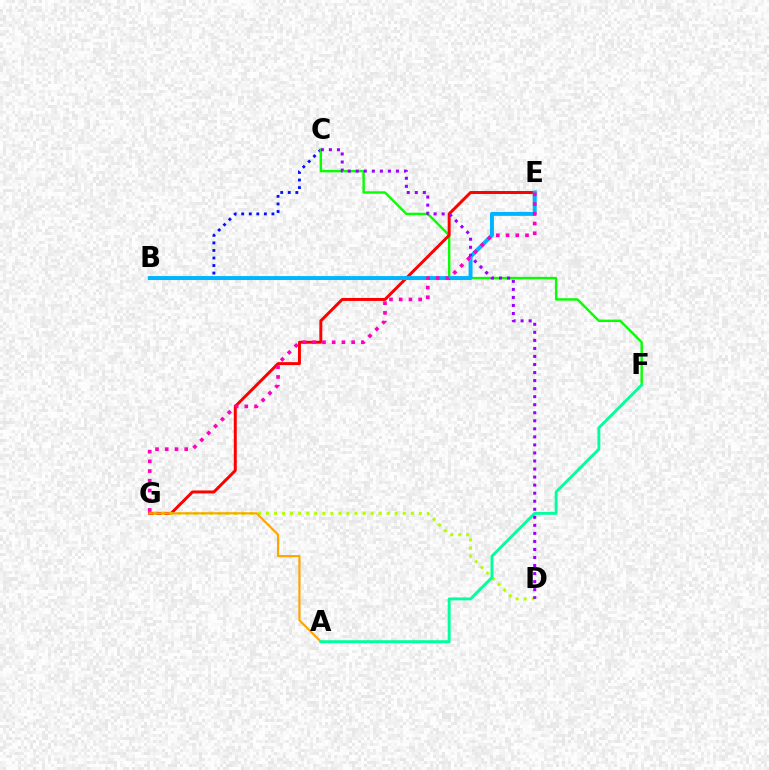{('B', 'C'): [{'color': '#0010ff', 'line_style': 'dotted', 'thickness': 2.05}], ('C', 'F'): [{'color': '#08ff00', 'line_style': 'solid', 'thickness': 1.74}], ('E', 'G'): [{'color': '#ff0000', 'line_style': 'solid', 'thickness': 2.14}, {'color': '#ff00bd', 'line_style': 'dotted', 'thickness': 2.64}], ('D', 'G'): [{'color': '#b3ff00', 'line_style': 'dotted', 'thickness': 2.19}], ('B', 'E'): [{'color': '#00b5ff', 'line_style': 'solid', 'thickness': 2.85}], ('A', 'G'): [{'color': '#ffa500', 'line_style': 'solid', 'thickness': 1.56}], ('A', 'F'): [{'color': '#00ff9d', 'line_style': 'solid', 'thickness': 2.08}], ('C', 'D'): [{'color': '#9b00ff', 'line_style': 'dotted', 'thickness': 2.18}]}